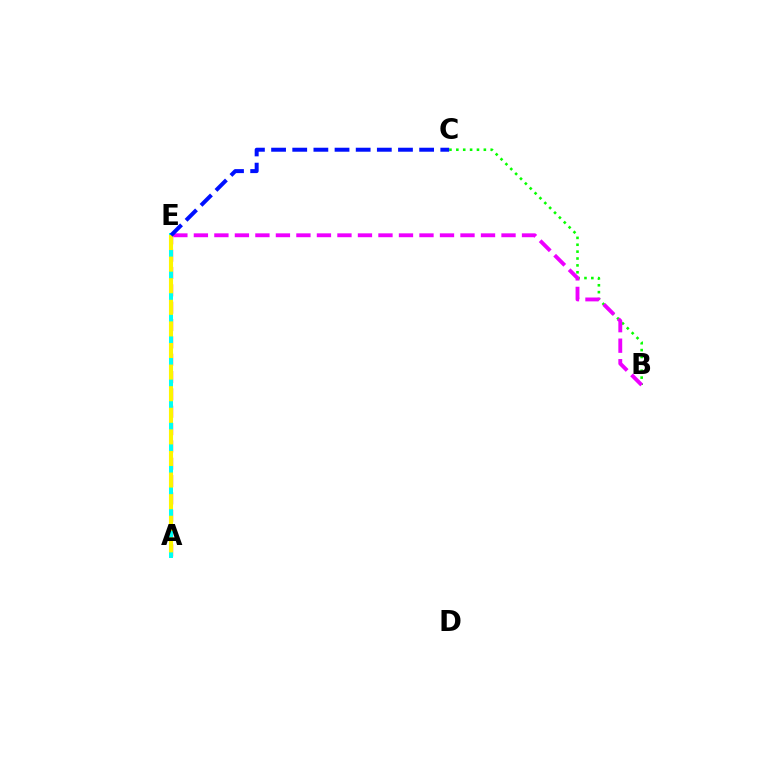{('A', 'E'): [{'color': '#ff0000', 'line_style': 'dashed', 'thickness': 2.36}, {'color': '#00fff6', 'line_style': 'solid', 'thickness': 2.88}, {'color': '#fcf500', 'line_style': 'dashed', 'thickness': 2.93}], ('B', 'C'): [{'color': '#08ff00', 'line_style': 'dotted', 'thickness': 1.87}], ('B', 'E'): [{'color': '#ee00ff', 'line_style': 'dashed', 'thickness': 2.79}], ('C', 'E'): [{'color': '#0010ff', 'line_style': 'dashed', 'thickness': 2.87}]}